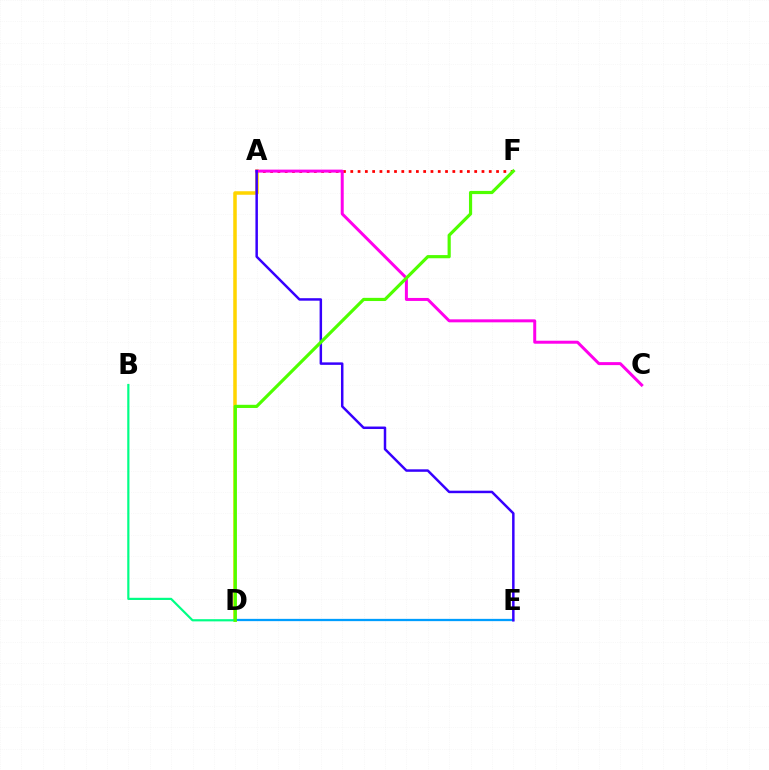{('A', 'F'): [{'color': '#ff0000', 'line_style': 'dotted', 'thickness': 1.98}], ('A', 'D'): [{'color': '#ffd500', 'line_style': 'solid', 'thickness': 2.54}], ('B', 'D'): [{'color': '#00ff86', 'line_style': 'solid', 'thickness': 1.58}], ('A', 'C'): [{'color': '#ff00ed', 'line_style': 'solid', 'thickness': 2.15}], ('D', 'E'): [{'color': '#009eff', 'line_style': 'solid', 'thickness': 1.64}], ('A', 'E'): [{'color': '#3700ff', 'line_style': 'solid', 'thickness': 1.79}], ('D', 'F'): [{'color': '#4fff00', 'line_style': 'solid', 'thickness': 2.28}]}